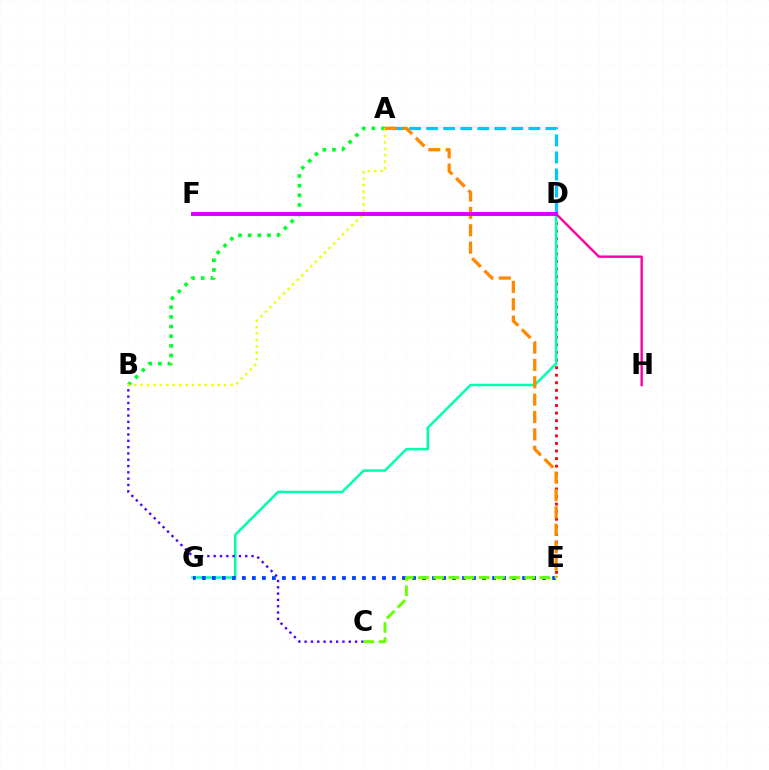{('D', 'H'): [{'color': '#ff00a0', 'line_style': 'solid', 'thickness': 1.74}], ('A', 'D'): [{'color': '#00c7ff', 'line_style': 'dashed', 'thickness': 2.31}], ('D', 'E'): [{'color': '#ff0000', 'line_style': 'dotted', 'thickness': 2.06}], ('D', 'G'): [{'color': '#00ffaf', 'line_style': 'solid', 'thickness': 1.81}], ('B', 'C'): [{'color': '#4f00ff', 'line_style': 'dotted', 'thickness': 1.71}], ('A', 'B'): [{'color': '#00ff27', 'line_style': 'dotted', 'thickness': 2.62}, {'color': '#eeff00', 'line_style': 'dotted', 'thickness': 1.74}], ('E', 'G'): [{'color': '#003fff', 'line_style': 'dotted', 'thickness': 2.72}], ('A', 'E'): [{'color': '#ff8800', 'line_style': 'dashed', 'thickness': 2.36}], ('C', 'E'): [{'color': '#66ff00', 'line_style': 'dashed', 'thickness': 2.06}], ('D', 'F'): [{'color': '#d600ff', 'line_style': 'solid', 'thickness': 2.82}]}